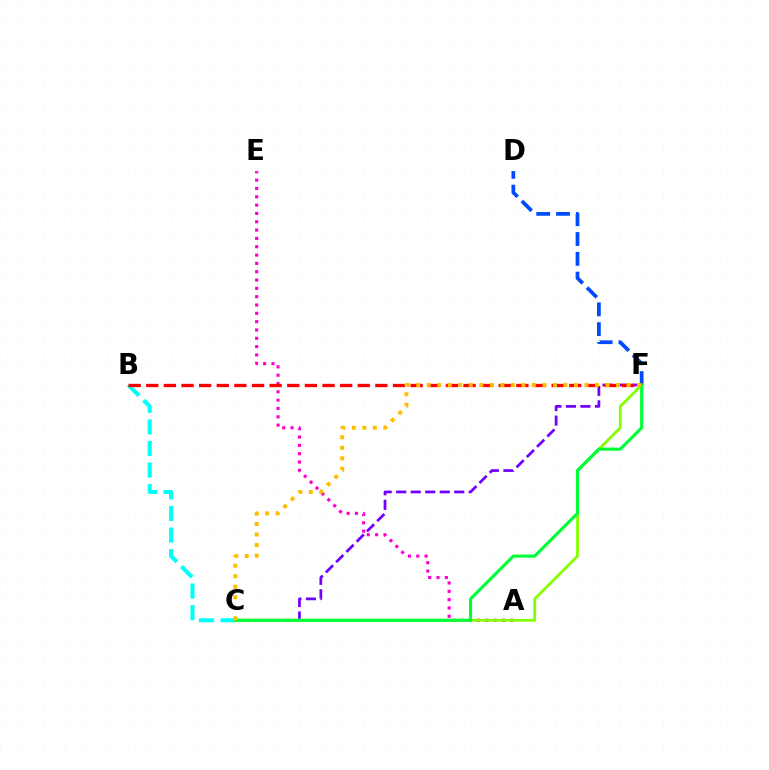{('B', 'C'): [{'color': '#00fff6', 'line_style': 'dashed', 'thickness': 2.93}], ('C', 'F'): [{'color': '#7200ff', 'line_style': 'dashed', 'thickness': 1.97}, {'color': '#84ff00', 'line_style': 'solid', 'thickness': 2.01}, {'color': '#00ff39', 'line_style': 'solid', 'thickness': 2.26}, {'color': '#ffbd00', 'line_style': 'dotted', 'thickness': 2.86}], ('A', 'E'): [{'color': '#ff00cf', 'line_style': 'dotted', 'thickness': 2.26}], ('B', 'F'): [{'color': '#ff0000', 'line_style': 'dashed', 'thickness': 2.39}], ('D', 'F'): [{'color': '#004bff', 'line_style': 'dashed', 'thickness': 2.69}]}